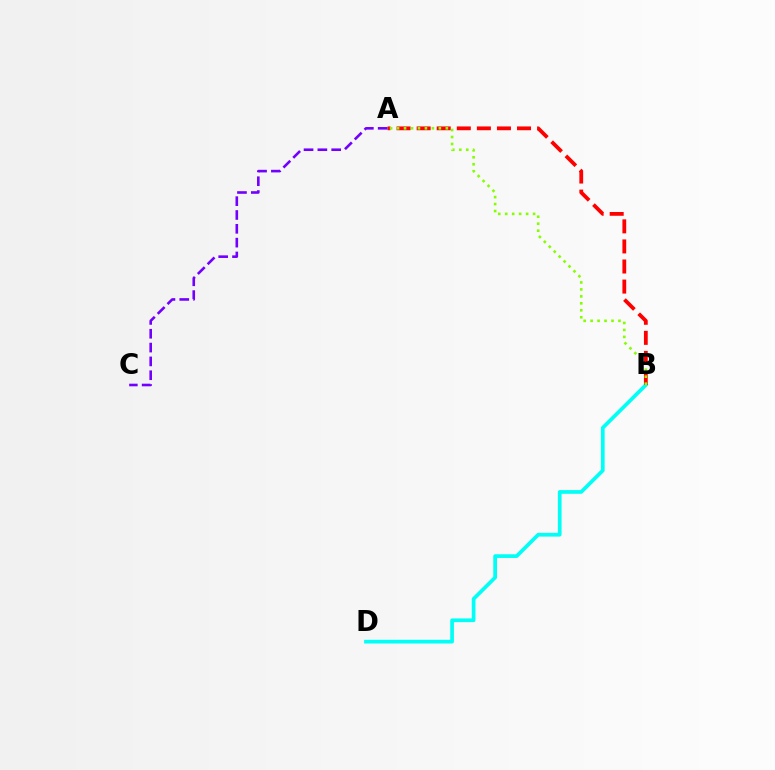{('B', 'D'): [{'color': '#00fff6', 'line_style': 'solid', 'thickness': 2.67}], ('A', 'B'): [{'color': '#ff0000', 'line_style': 'dashed', 'thickness': 2.73}, {'color': '#84ff00', 'line_style': 'dotted', 'thickness': 1.89}], ('A', 'C'): [{'color': '#7200ff', 'line_style': 'dashed', 'thickness': 1.88}]}